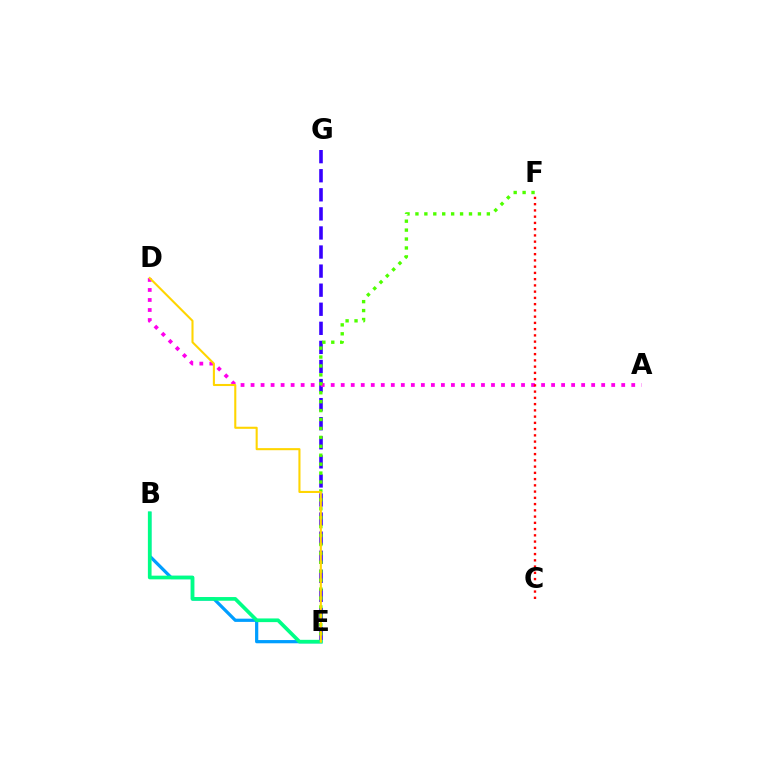{('E', 'G'): [{'color': '#3700ff', 'line_style': 'dashed', 'thickness': 2.59}], ('A', 'D'): [{'color': '#ff00ed', 'line_style': 'dotted', 'thickness': 2.72}], ('B', 'E'): [{'color': '#009eff', 'line_style': 'solid', 'thickness': 2.32}, {'color': '#00ff86', 'line_style': 'solid', 'thickness': 2.65}], ('E', 'F'): [{'color': '#4fff00', 'line_style': 'dotted', 'thickness': 2.42}], ('D', 'E'): [{'color': '#ffd500', 'line_style': 'solid', 'thickness': 1.5}], ('C', 'F'): [{'color': '#ff0000', 'line_style': 'dotted', 'thickness': 1.7}]}